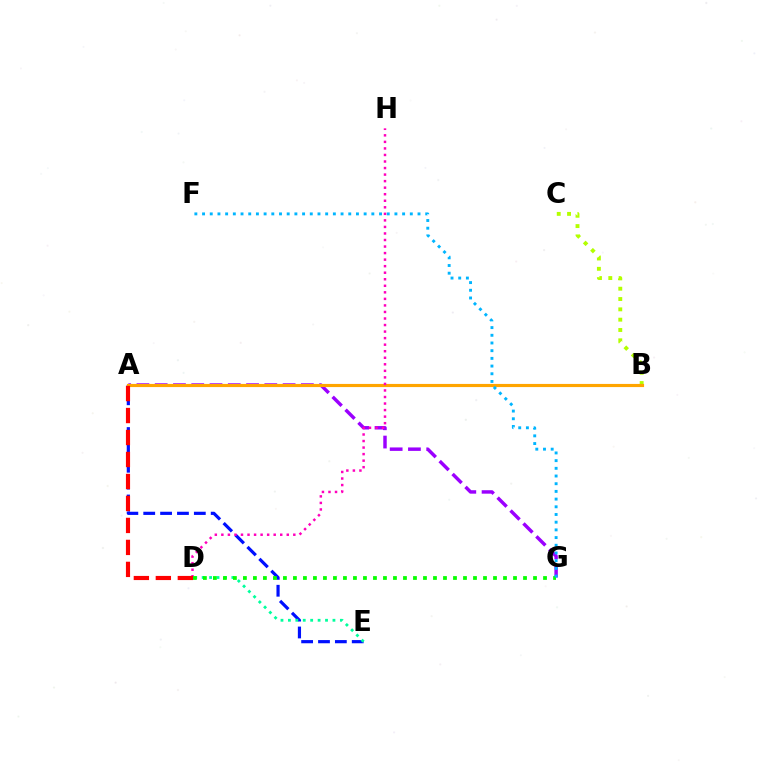{('B', 'C'): [{'color': '#b3ff00', 'line_style': 'dotted', 'thickness': 2.8}], ('A', 'E'): [{'color': '#0010ff', 'line_style': 'dashed', 'thickness': 2.29}], ('A', 'G'): [{'color': '#9b00ff', 'line_style': 'dashed', 'thickness': 2.48}], ('A', 'B'): [{'color': '#ffa500', 'line_style': 'solid', 'thickness': 2.27}], ('D', 'E'): [{'color': '#00ff9d', 'line_style': 'dotted', 'thickness': 2.02}], ('D', 'H'): [{'color': '#ff00bd', 'line_style': 'dotted', 'thickness': 1.78}], ('A', 'D'): [{'color': '#ff0000', 'line_style': 'dashed', 'thickness': 2.99}], ('D', 'G'): [{'color': '#08ff00', 'line_style': 'dotted', 'thickness': 2.72}], ('F', 'G'): [{'color': '#00b5ff', 'line_style': 'dotted', 'thickness': 2.09}]}